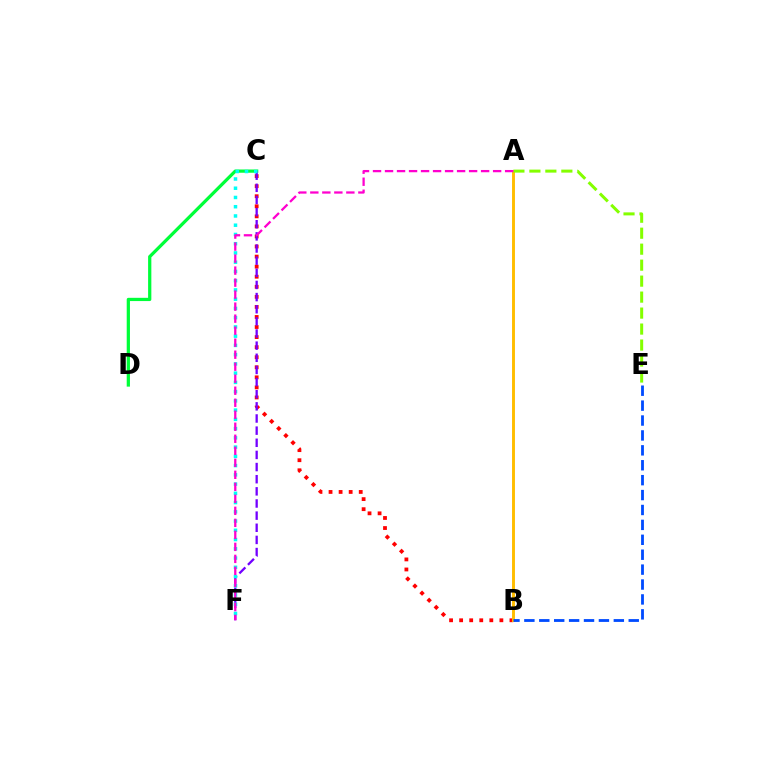{('B', 'C'): [{'color': '#ff0000', 'line_style': 'dotted', 'thickness': 2.73}], ('C', 'D'): [{'color': '#00ff39', 'line_style': 'solid', 'thickness': 2.34}], ('C', 'F'): [{'color': '#7200ff', 'line_style': 'dashed', 'thickness': 1.65}, {'color': '#00fff6', 'line_style': 'dotted', 'thickness': 2.51}], ('A', 'B'): [{'color': '#ffbd00', 'line_style': 'solid', 'thickness': 2.1}], ('B', 'E'): [{'color': '#004bff', 'line_style': 'dashed', 'thickness': 2.03}], ('A', 'E'): [{'color': '#84ff00', 'line_style': 'dashed', 'thickness': 2.17}], ('A', 'F'): [{'color': '#ff00cf', 'line_style': 'dashed', 'thickness': 1.63}]}